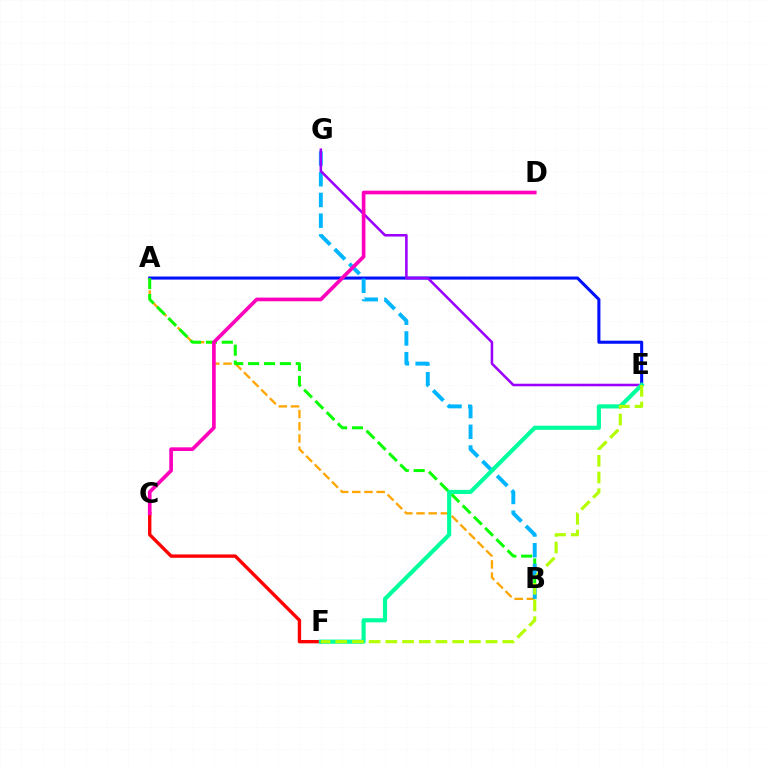{('A', 'B'): [{'color': '#ffa500', 'line_style': 'dashed', 'thickness': 1.65}, {'color': '#08ff00', 'line_style': 'dashed', 'thickness': 2.16}], ('C', 'F'): [{'color': '#ff0000', 'line_style': 'solid', 'thickness': 2.42}], ('A', 'E'): [{'color': '#0010ff', 'line_style': 'solid', 'thickness': 2.2}], ('B', 'G'): [{'color': '#00b5ff', 'line_style': 'dashed', 'thickness': 2.81}], ('E', 'G'): [{'color': '#9b00ff', 'line_style': 'solid', 'thickness': 1.84}], ('E', 'F'): [{'color': '#00ff9d', 'line_style': 'solid', 'thickness': 2.99}, {'color': '#b3ff00', 'line_style': 'dashed', 'thickness': 2.27}], ('C', 'D'): [{'color': '#ff00bd', 'line_style': 'solid', 'thickness': 2.64}]}